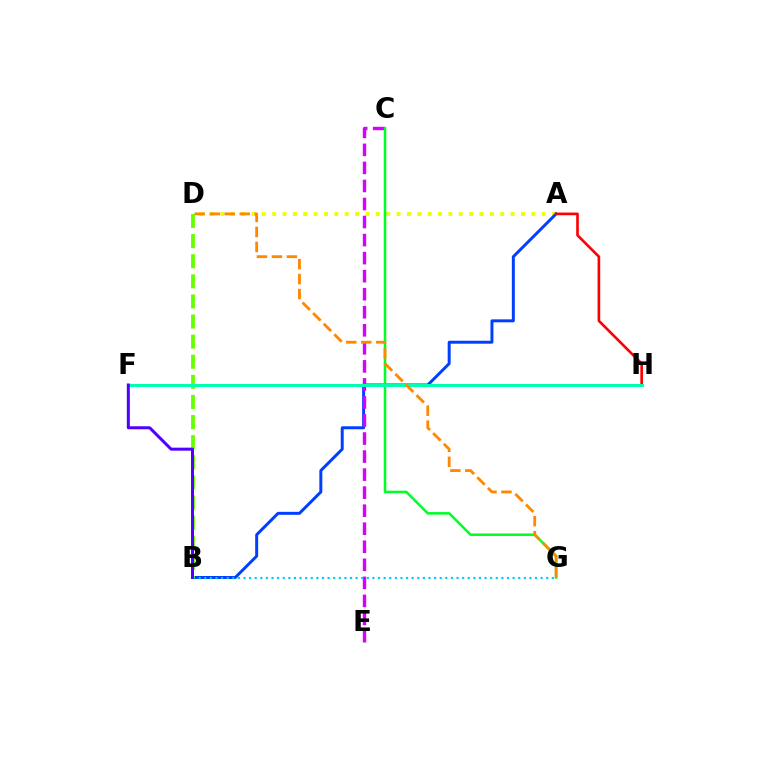{('F', 'H'): [{'color': '#ff00a0', 'line_style': 'dashed', 'thickness': 2.07}, {'color': '#00ffaf', 'line_style': 'solid', 'thickness': 2.19}], ('A', 'D'): [{'color': '#eeff00', 'line_style': 'dotted', 'thickness': 2.82}], ('A', 'B'): [{'color': '#003fff', 'line_style': 'solid', 'thickness': 2.14}], ('C', 'E'): [{'color': '#d600ff', 'line_style': 'dashed', 'thickness': 2.45}], ('B', 'D'): [{'color': '#66ff00', 'line_style': 'dashed', 'thickness': 2.73}], ('C', 'G'): [{'color': '#00ff27', 'line_style': 'solid', 'thickness': 1.82}], ('A', 'H'): [{'color': '#ff0000', 'line_style': 'solid', 'thickness': 1.9}], ('D', 'G'): [{'color': '#ff8800', 'line_style': 'dashed', 'thickness': 2.04}], ('B', 'G'): [{'color': '#00c7ff', 'line_style': 'dotted', 'thickness': 1.52}], ('B', 'F'): [{'color': '#4f00ff', 'line_style': 'solid', 'thickness': 2.17}]}